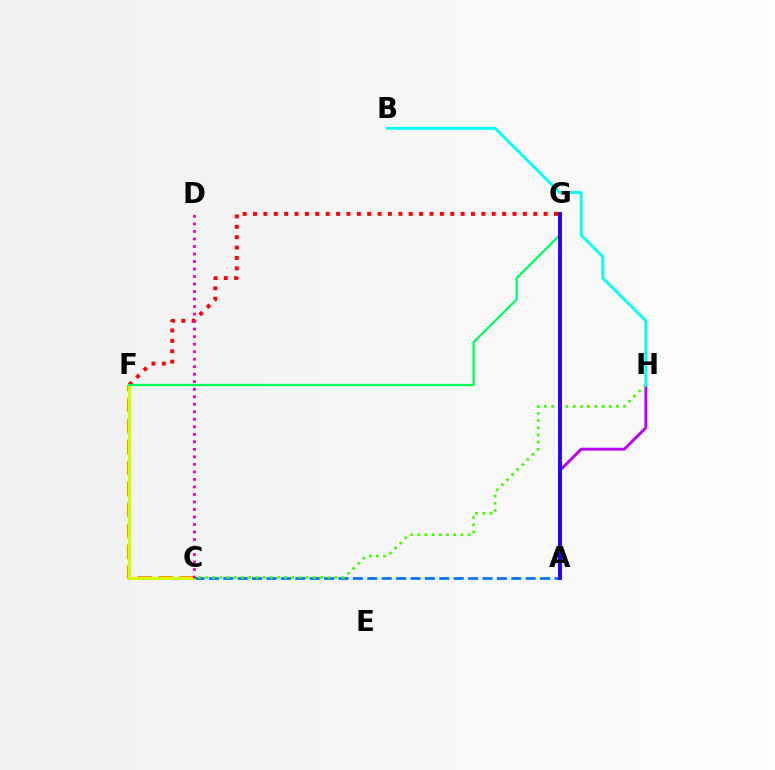{('C', 'F'): [{'color': '#ff9400', 'line_style': 'dashed', 'thickness': 2.85}, {'color': '#d1ff00', 'line_style': 'solid', 'thickness': 2.11}], ('A', 'C'): [{'color': '#0074ff', 'line_style': 'dashed', 'thickness': 1.96}], ('F', 'G'): [{'color': '#ff0000', 'line_style': 'dotted', 'thickness': 2.82}, {'color': '#00ff5c', 'line_style': 'solid', 'thickness': 1.62}], ('A', 'H'): [{'color': '#b900ff', 'line_style': 'solid', 'thickness': 2.09}], ('C', 'H'): [{'color': '#3dff00', 'line_style': 'dotted', 'thickness': 1.95}], ('B', 'H'): [{'color': '#00fff6', 'line_style': 'solid', 'thickness': 2.04}], ('A', 'G'): [{'color': '#2500ff', 'line_style': 'solid', 'thickness': 2.82}], ('C', 'D'): [{'color': '#ff00ac', 'line_style': 'dotted', 'thickness': 2.04}]}